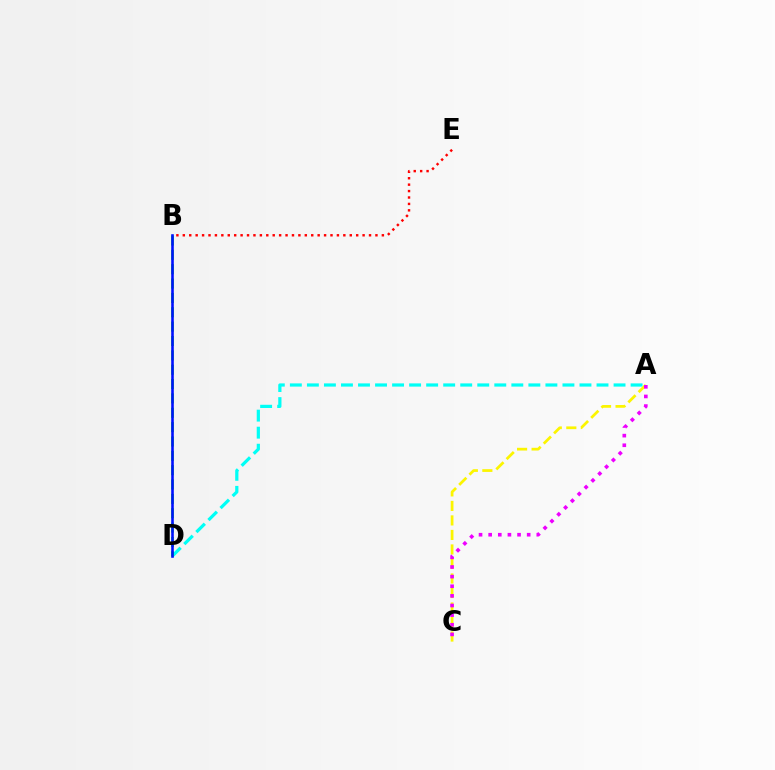{('A', 'D'): [{'color': '#00fff6', 'line_style': 'dashed', 'thickness': 2.31}], ('B', 'D'): [{'color': '#08ff00', 'line_style': 'dashed', 'thickness': 1.95}, {'color': '#0010ff', 'line_style': 'solid', 'thickness': 1.87}], ('A', 'C'): [{'color': '#fcf500', 'line_style': 'dashed', 'thickness': 1.97}, {'color': '#ee00ff', 'line_style': 'dotted', 'thickness': 2.62}], ('B', 'E'): [{'color': '#ff0000', 'line_style': 'dotted', 'thickness': 1.74}]}